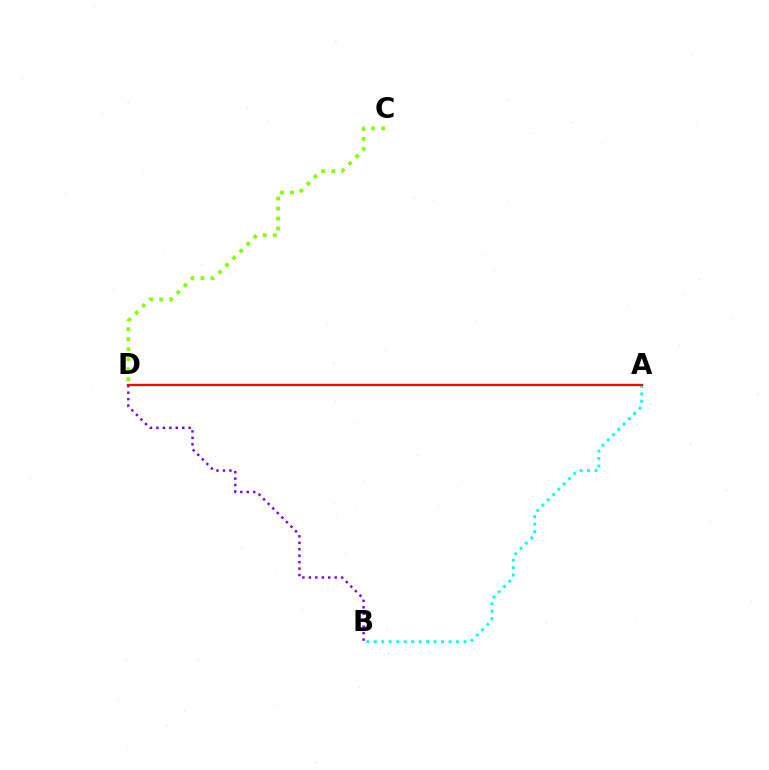{('B', 'D'): [{'color': '#7200ff', 'line_style': 'dotted', 'thickness': 1.75}], ('C', 'D'): [{'color': '#84ff00', 'line_style': 'dotted', 'thickness': 2.72}], ('A', 'B'): [{'color': '#00fff6', 'line_style': 'dotted', 'thickness': 2.03}], ('A', 'D'): [{'color': '#ff0000', 'line_style': 'solid', 'thickness': 1.63}]}